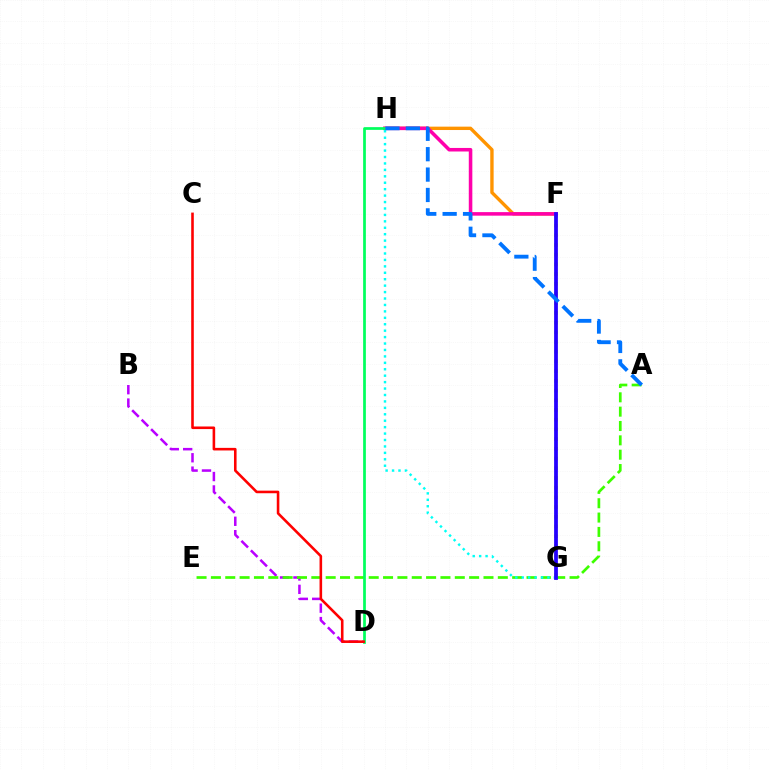{('F', 'G'): [{'color': '#d1ff00', 'line_style': 'dotted', 'thickness': 2.64}, {'color': '#2500ff', 'line_style': 'solid', 'thickness': 2.71}], ('F', 'H'): [{'color': '#ff9400', 'line_style': 'solid', 'thickness': 2.43}, {'color': '#ff00ac', 'line_style': 'solid', 'thickness': 2.55}], ('B', 'D'): [{'color': '#b900ff', 'line_style': 'dashed', 'thickness': 1.82}], ('A', 'E'): [{'color': '#3dff00', 'line_style': 'dashed', 'thickness': 1.95}], ('G', 'H'): [{'color': '#00fff6', 'line_style': 'dotted', 'thickness': 1.75}], ('D', 'H'): [{'color': '#00ff5c', 'line_style': 'solid', 'thickness': 1.97}], ('A', 'H'): [{'color': '#0074ff', 'line_style': 'dashed', 'thickness': 2.77}], ('C', 'D'): [{'color': '#ff0000', 'line_style': 'solid', 'thickness': 1.86}]}